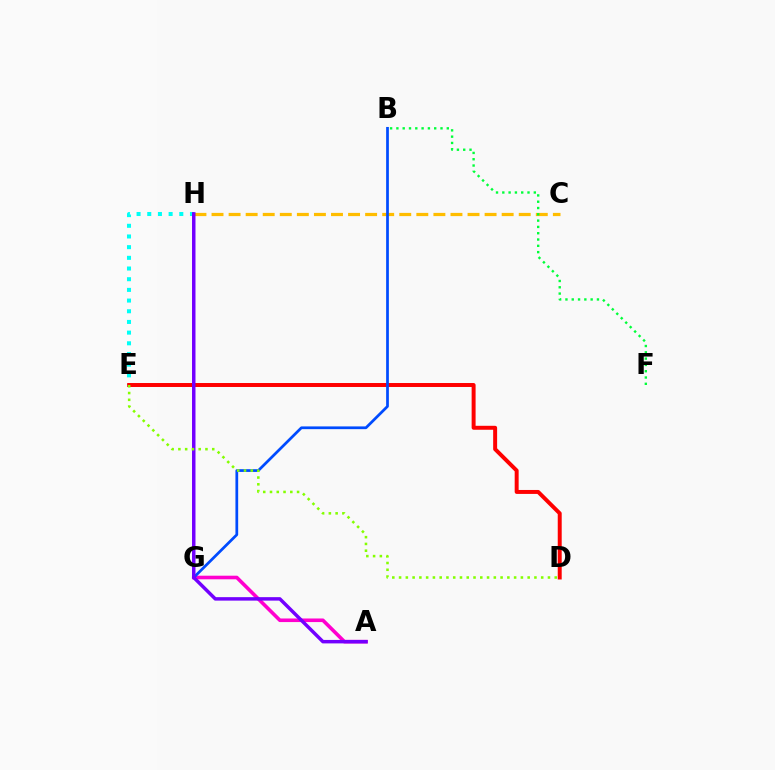{('C', 'H'): [{'color': '#ffbd00', 'line_style': 'dashed', 'thickness': 2.32}], ('A', 'G'): [{'color': '#ff00cf', 'line_style': 'solid', 'thickness': 2.59}], ('B', 'F'): [{'color': '#00ff39', 'line_style': 'dotted', 'thickness': 1.71}], ('E', 'H'): [{'color': '#00fff6', 'line_style': 'dotted', 'thickness': 2.9}], ('D', 'E'): [{'color': '#ff0000', 'line_style': 'solid', 'thickness': 2.85}, {'color': '#84ff00', 'line_style': 'dotted', 'thickness': 1.84}], ('B', 'G'): [{'color': '#004bff', 'line_style': 'solid', 'thickness': 1.97}], ('A', 'H'): [{'color': '#7200ff', 'line_style': 'solid', 'thickness': 2.5}]}